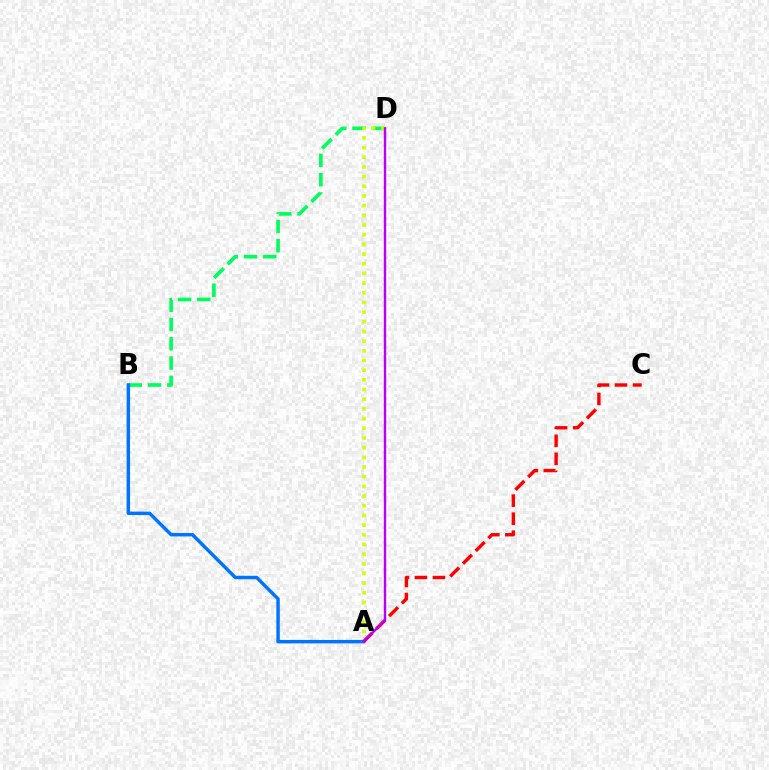{('B', 'D'): [{'color': '#00ff5c', 'line_style': 'dashed', 'thickness': 2.62}], ('A', 'D'): [{'color': '#d1ff00', 'line_style': 'dotted', 'thickness': 2.63}, {'color': '#b900ff', 'line_style': 'solid', 'thickness': 1.72}], ('A', 'B'): [{'color': '#0074ff', 'line_style': 'solid', 'thickness': 2.48}], ('A', 'C'): [{'color': '#ff0000', 'line_style': 'dashed', 'thickness': 2.45}]}